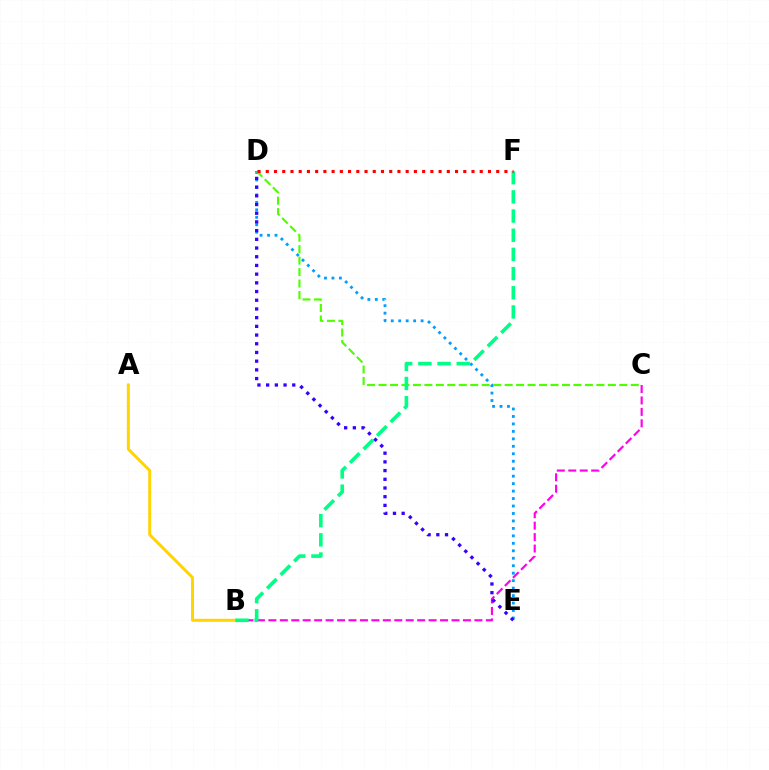{('D', 'E'): [{'color': '#009eff', 'line_style': 'dotted', 'thickness': 2.03}, {'color': '#3700ff', 'line_style': 'dotted', 'thickness': 2.36}], ('B', 'C'): [{'color': '#ff00ed', 'line_style': 'dashed', 'thickness': 1.55}], ('C', 'D'): [{'color': '#4fff00', 'line_style': 'dashed', 'thickness': 1.56}], ('A', 'B'): [{'color': '#ffd500', 'line_style': 'solid', 'thickness': 2.14}], ('B', 'F'): [{'color': '#00ff86', 'line_style': 'dashed', 'thickness': 2.61}], ('D', 'F'): [{'color': '#ff0000', 'line_style': 'dotted', 'thickness': 2.24}]}